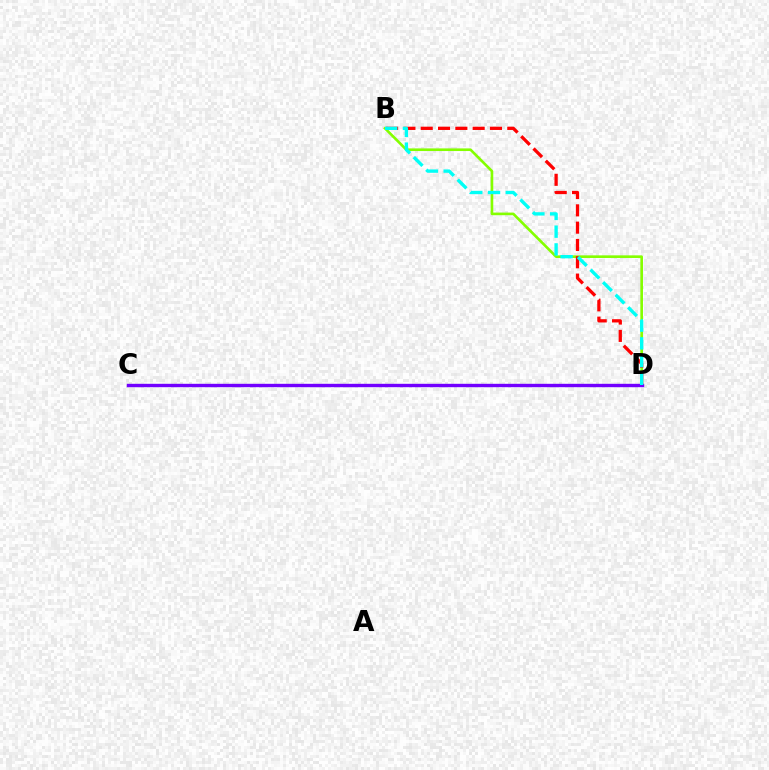{('B', 'D'): [{'color': '#84ff00', 'line_style': 'solid', 'thickness': 1.9}, {'color': '#ff0000', 'line_style': 'dashed', 'thickness': 2.35}, {'color': '#00fff6', 'line_style': 'dashed', 'thickness': 2.41}], ('C', 'D'): [{'color': '#7200ff', 'line_style': 'solid', 'thickness': 2.43}]}